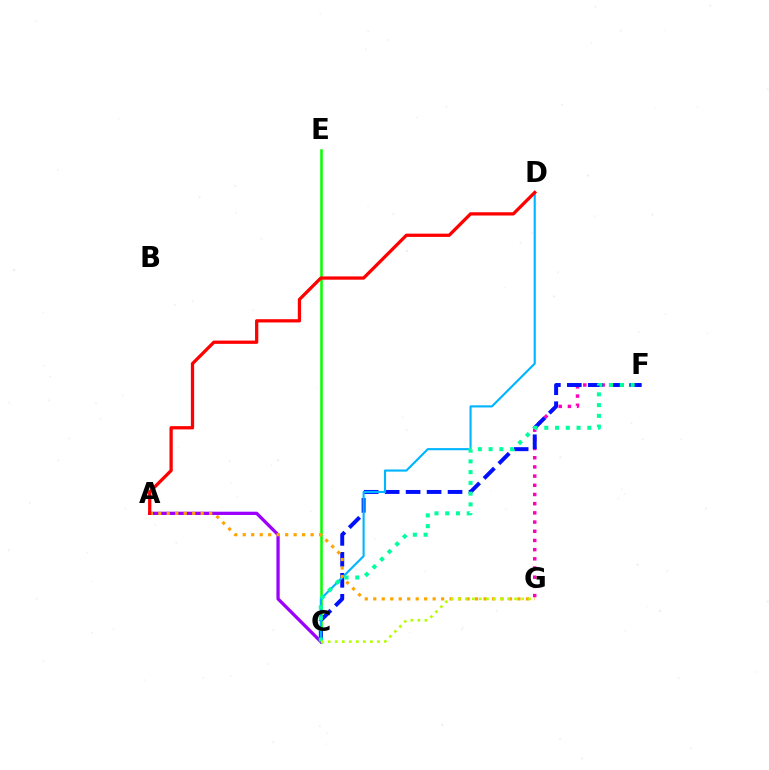{('F', 'G'): [{'color': '#ff00bd', 'line_style': 'dotted', 'thickness': 2.5}], ('C', 'E'): [{'color': '#08ff00', 'line_style': 'solid', 'thickness': 1.82}], ('C', 'F'): [{'color': '#0010ff', 'line_style': 'dashed', 'thickness': 2.85}, {'color': '#00ff9d', 'line_style': 'dotted', 'thickness': 2.92}], ('C', 'D'): [{'color': '#00b5ff', 'line_style': 'solid', 'thickness': 1.53}], ('A', 'C'): [{'color': '#9b00ff', 'line_style': 'solid', 'thickness': 2.35}], ('A', 'G'): [{'color': '#ffa500', 'line_style': 'dotted', 'thickness': 2.3}], ('C', 'G'): [{'color': '#b3ff00', 'line_style': 'dotted', 'thickness': 1.91}], ('A', 'D'): [{'color': '#ff0000', 'line_style': 'solid', 'thickness': 2.35}]}